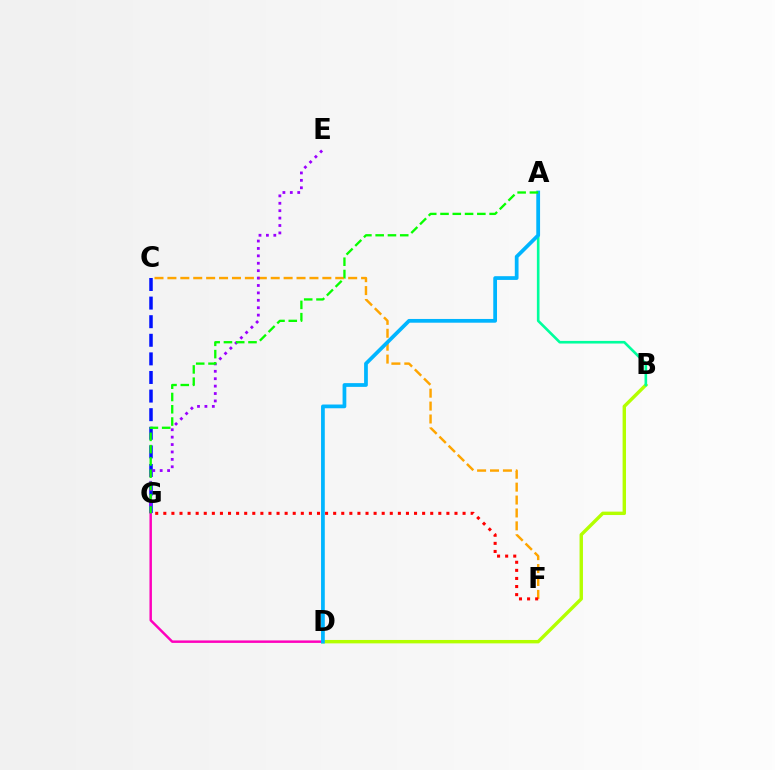{('C', 'F'): [{'color': '#ffa500', 'line_style': 'dashed', 'thickness': 1.75}], ('C', 'G'): [{'color': '#0010ff', 'line_style': 'dashed', 'thickness': 2.53}], ('D', 'G'): [{'color': '#ff00bd', 'line_style': 'solid', 'thickness': 1.78}], ('B', 'D'): [{'color': '#b3ff00', 'line_style': 'solid', 'thickness': 2.45}], ('E', 'G'): [{'color': '#9b00ff', 'line_style': 'dotted', 'thickness': 2.01}], ('A', 'B'): [{'color': '#00ff9d', 'line_style': 'solid', 'thickness': 1.89}], ('F', 'G'): [{'color': '#ff0000', 'line_style': 'dotted', 'thickness': 2.2}], ('A', 'D'): [{'color': '#00b5ff', 'line_style': 'solid', 'thickness': 2.69}], ('A', 'G'): [{'color': '#08ff00', 'line_style': 'dashed', 'thickness': 1.67}]}